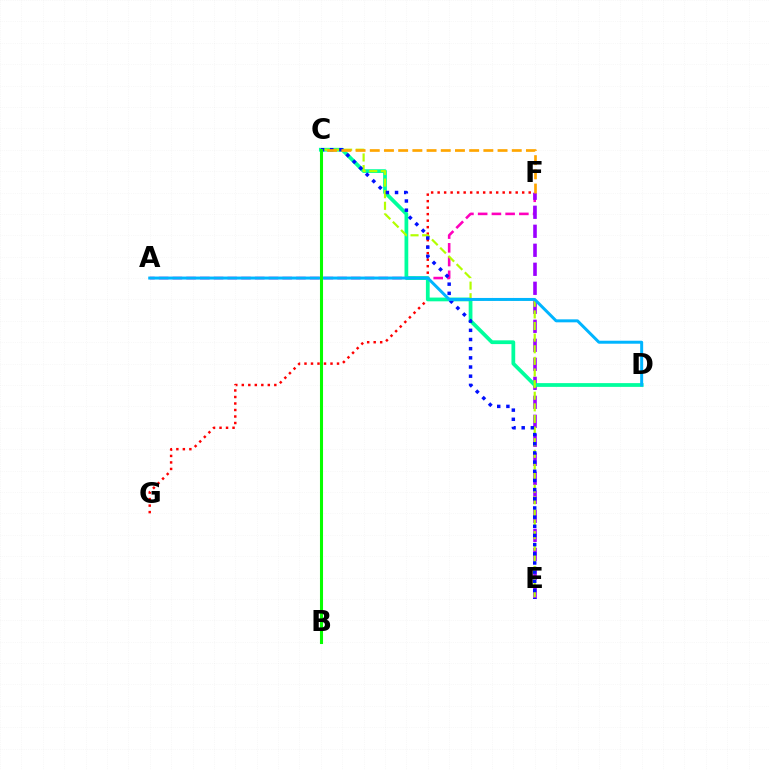{('A', 'F'): [{'color': '#ff00bd', 'line_style': 'dashed', 'thickness': 1.87}], ('F', 'G'): [{'color': '#ff0000', 'line_style': 'dotted', 'thickness': 1.77}], ('E', 'F'): [{'color': '#9b00ff', 'line_style': 'dashed', 'thickness': 2.58}], ('C', 'D'): [{'color': '#00ff9d', 'line_style': 'solid', 'thickness': 2.7}], ('C', 'E'): [{'color': '#b3ff00', 'line_style': 'dashed', 'thickness': 1.58}, {'color': '#0010ff', 'line_style': 'dotted', 'thickness': 2.49}], ('C', 'F'): [{'color': '#ffa500', 'line_style': 'dashed', 'thickness': 1.93}], ('A', 'D'): [{'color': '#00b5ff', 'line_style': 'solid', 'thickness': 2.15}], ('B', 'C'): [{'color': '#08ff00', 'line_style': 'solid', 'thickness': 2.21}]}